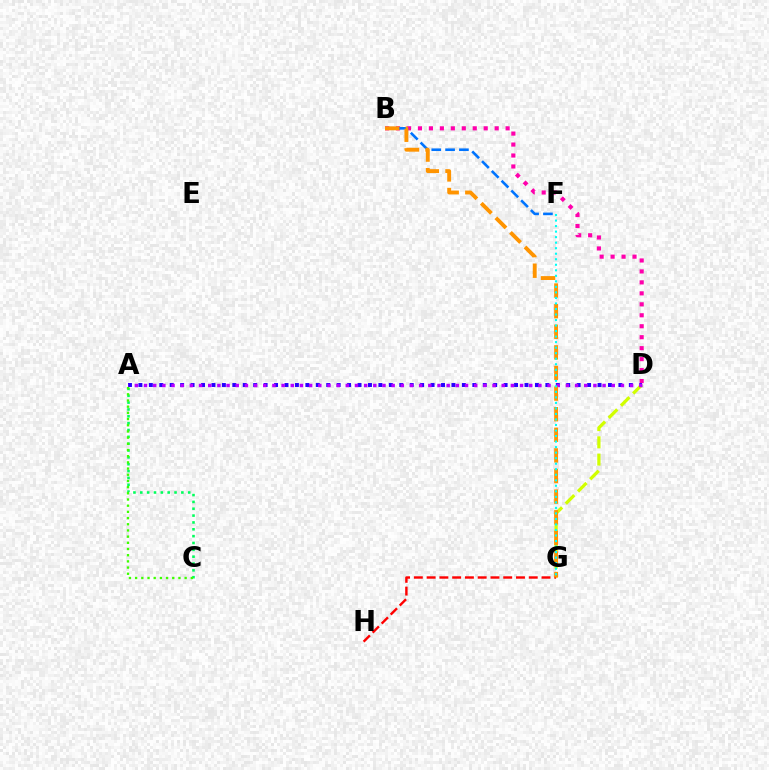{('A', 'C'): [{'color': '#00ff5c', 'line_style': 'dotted', 'thickness': 1.86}, {'color': '#3dff00', 'line_style': 'dotted', 'thickness': 1.68}], ('B', 'D'): [{'color': '#ff00ac', 'line_style': 'dotted', 'thickness': 2.98}], ('A', 'D'): [{'color': '#2500ff', 'line_style': 'dotted', 'thickness': 2.84}, {'color': '#b900ff', 'line_style': 'dotted', 'thickness': 2.49}], ('D', 'G'): [{'color': '#d1ff00', 'line_style': 'dashed', 'thickness': 2.34}], ('G', 'H'): [{'color': '#ff0000', 'line_style': 'dashed', 'thickness': 1.73}], ('B', 'F'): [{'color': '#0074ff', 'line_style': 'dashed', 'thickness': 1.88}], ('B', 'G'): [{'color': '#ff9400', 'line_style': 'dashed', 'thickness': 2.8}], ('F', 'G'): [{'color': '#00fff6', 'line_style': 'dotted', 'thickness': 1.5}]}